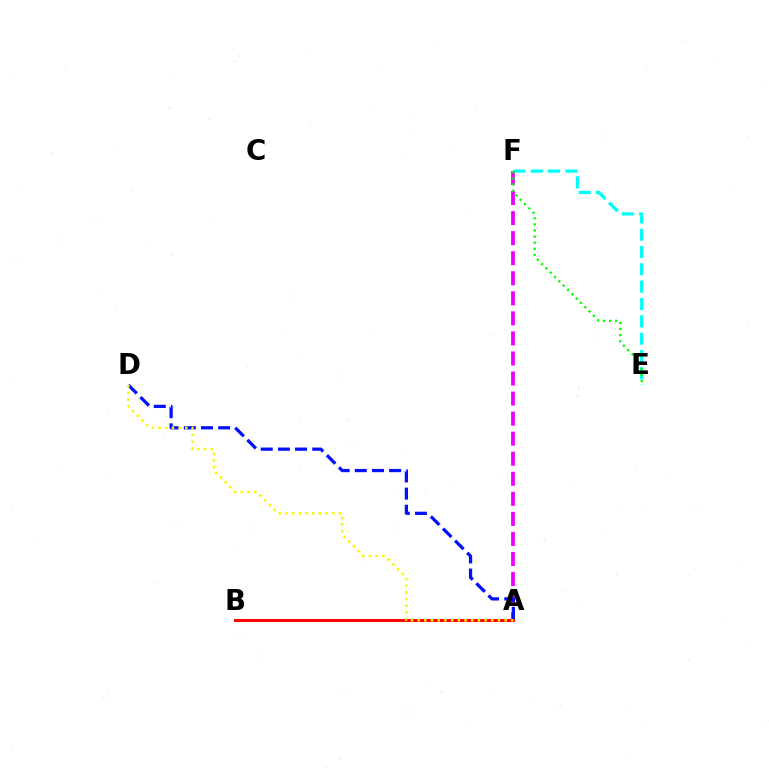{('A', 'F'): [{'color': '#ee00ff', 'line_style': 'dashed', 'thickness': 2.72}], ('E', 'F'): [{'color': '#00fff6', 'line_style': 'dashed', 'thickness': 2.35}, {'color': '#08ff00', 'line_style': 'dotted', 'thickness': 1.66}], ('A', 'D'): [{'color': '#0010ff', 'line_style': 'dashed', 'thickness': 2.33}, {'color': '#fcf500', 'line_style': 'dotted', 'thickness': 1.82}], ('A', 'B'): [{'color': '#ff0000', 'line_style': 'solid', 'thickness': 2.14}]}